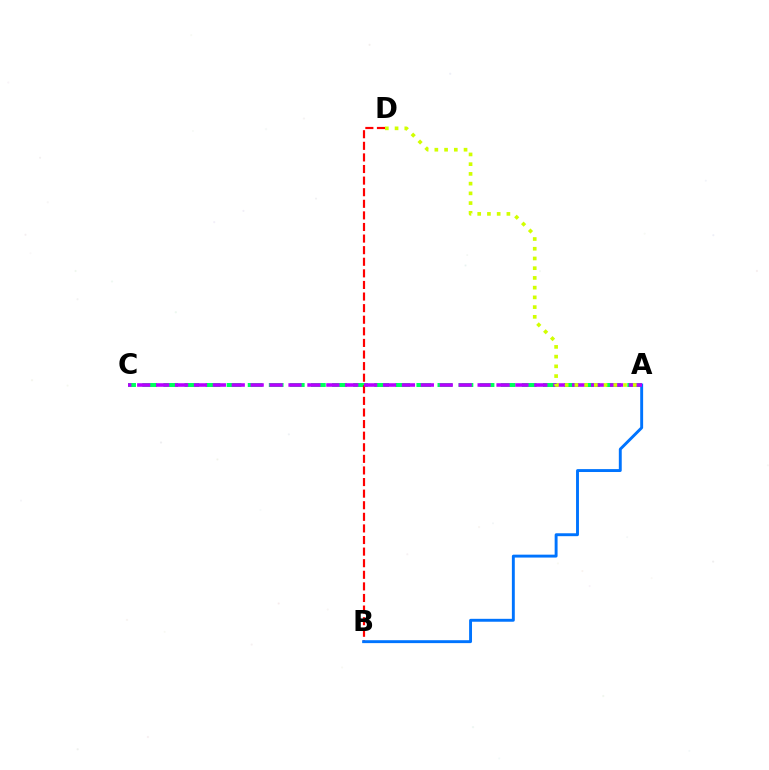{('A', 'C'): [{'color': '#00ff5c', 'line_style': 'dashed', 'thickness': 2.86}, {'color': '#b900ff', 'line_style': 'dashed', 'thickness': 2.57}], ('B', 'D'): [{'color': '#ff0000', 'line_style': 'dashed', 'thickness': 1.57}], ('A', 'B'): [{'color': '#0074ff', 'line_style': 'solid', 'thickness': 2.1}], ('A', 'D'): [{'color': '#d1ff00', 'line_style': 'dotted', 'thickness': 2.64}]}